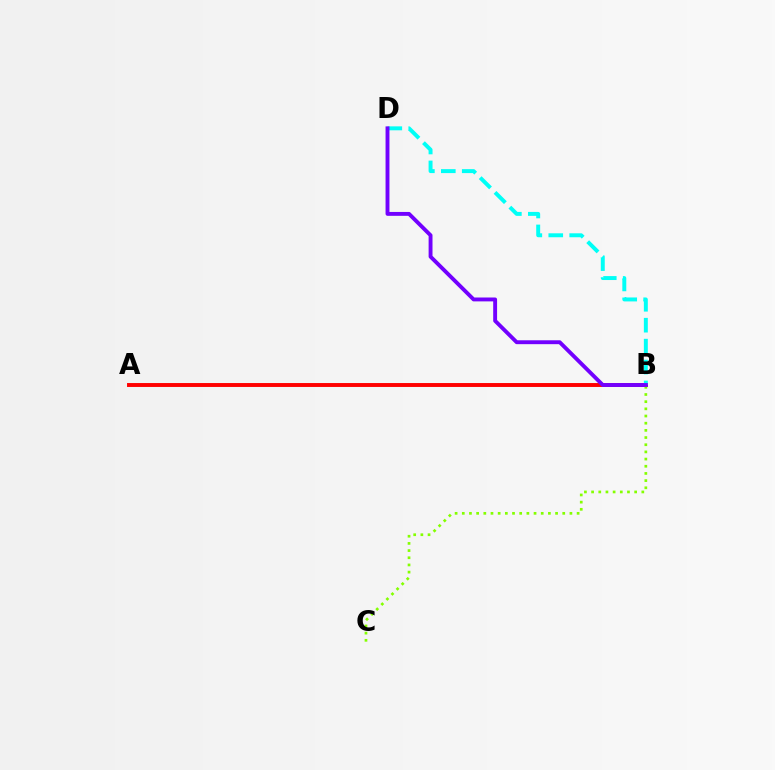{('A', 'B'): [{'color': '#ff0000', 'line_style': 'solid', 'thickness': 2.82}], ('B', 'C'): [{'color': '#84ff00', 'line_style': 'dotted', 'thickness': 1.95}], ('B', 'D'): [{'color': '#00fff6', 'line_style': 'dashed', 'thickness': 2.84}, {'color': '#7200ff', 'line_style': 'solid', 'thickness': 2.8}]}